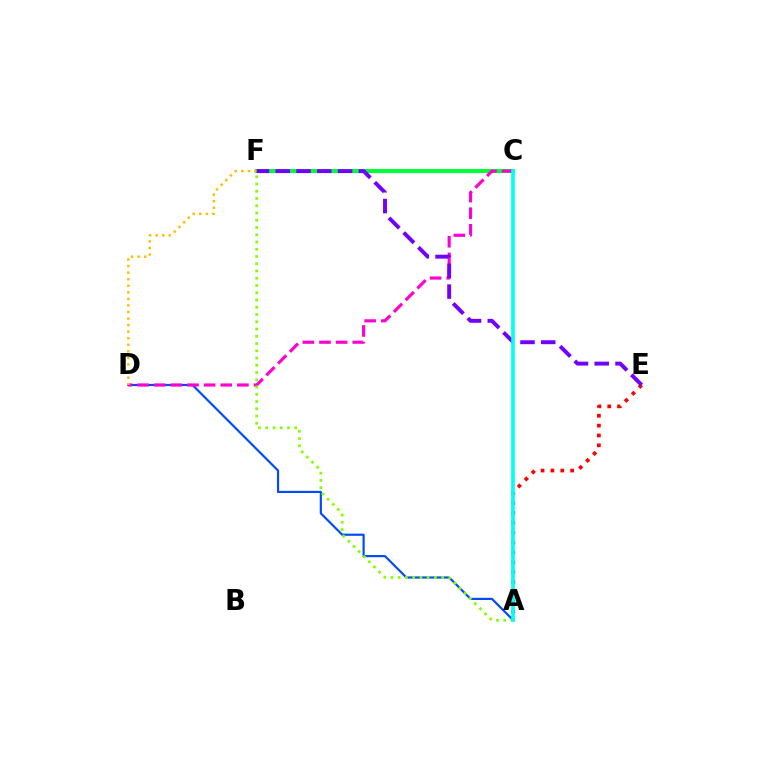{('C', 'F'): [{'color': '#00ff39', 'line_style': 'solid', 'thickness': 2.94}], ('A', 'D'): [{'color': '#004bff', 'line_style': 'solid', 'thickness': 1.57}], ('C', 'D'): [{'color': '#ff00cf', 'line_style': 'dashed', 'thickness': 2.26}], ('A', 'E'): [{'color': '#ff0000', 'line_style': 'dotted', 'thickness': 2.68}], ('A', 'F'): [{'color': '#84ff00', 'line_style': 'dotted', 'thickness': 1.97}], ('D', 'F'): [{'color': '#ffbd00', 'line_style': 'dotted', 'thickness': 1.78}], ('E', 'F'): [{'color': '#7200ff', 'line_style': 'dashed', 'thickness': 2.82}], ('A', 'C'): [{'color': '#00fff6', 'line_style': 'solid', 'thickness': 2.64}]}